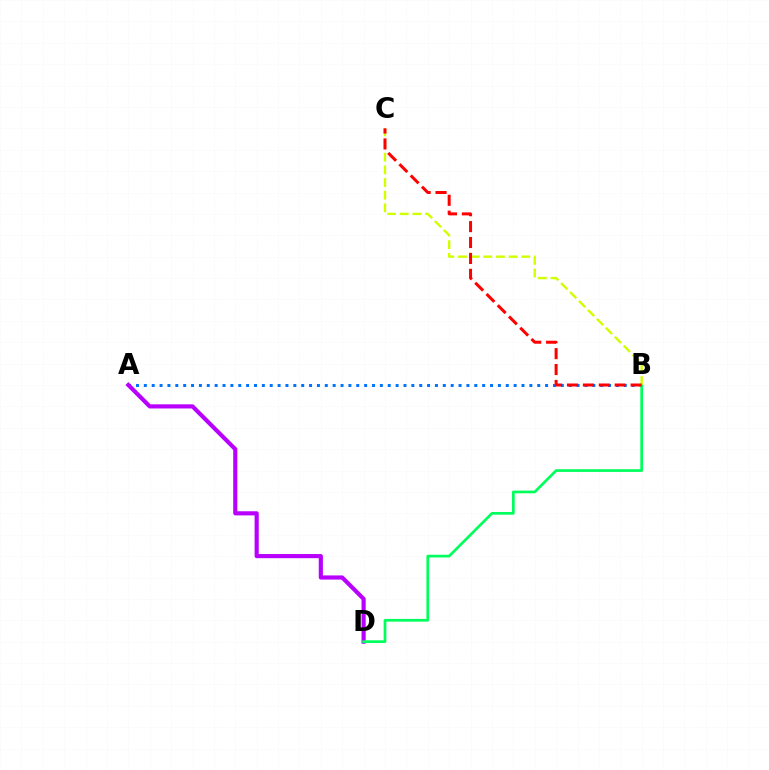{('A', 'B'): [{'color': '#0074ff', 'line_style': 'dotted', 'thickness': 2.14}], ('A', 'D'): [{'color': '#b900ff', 'line_style': 'solid', 'thickness': 2.99}], ('B', 'D'): [{'color': '#00ff5c', 'line_style': 'solid', 'thickness': 1.95}], ('B', 'C'): [{'color': '#d1ff00', 'line_style': 'dashed', 'thickness': 1.72}, {'color': '#ff0000', 'line_style': 'dashed', 'thickness': 2.16}]}